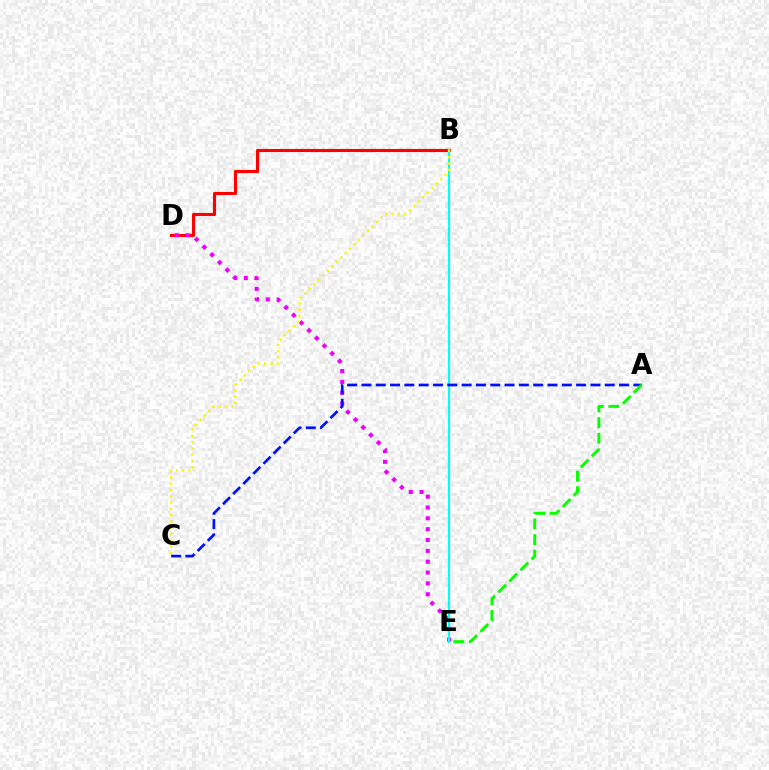{('B', 'D'): [{'color': '#ff0000', 'line_style': 'solid', 'thickness': 2.23}], ('D', 'E'): [{'color': '#ee00ff', 'line_style': 'dotted', 'thickness': 2.95}], ('B', 'E'): [{'color': '#00fff6', 'line_style': 'solid', 'thickness': 1.62}], ('A', 'C'): [{'color': '#0010ff', 'line_style': 'dashed', 'thickness': 1.94}], ('A', 'E'): [{'color': '#08ff00', 'line_style': 'dashed', 'thickness': 2.12}], ('B', 'C'): [{'color': '#fcf500', 'line_style': 'dotted', 'thickness': 1.71}]}